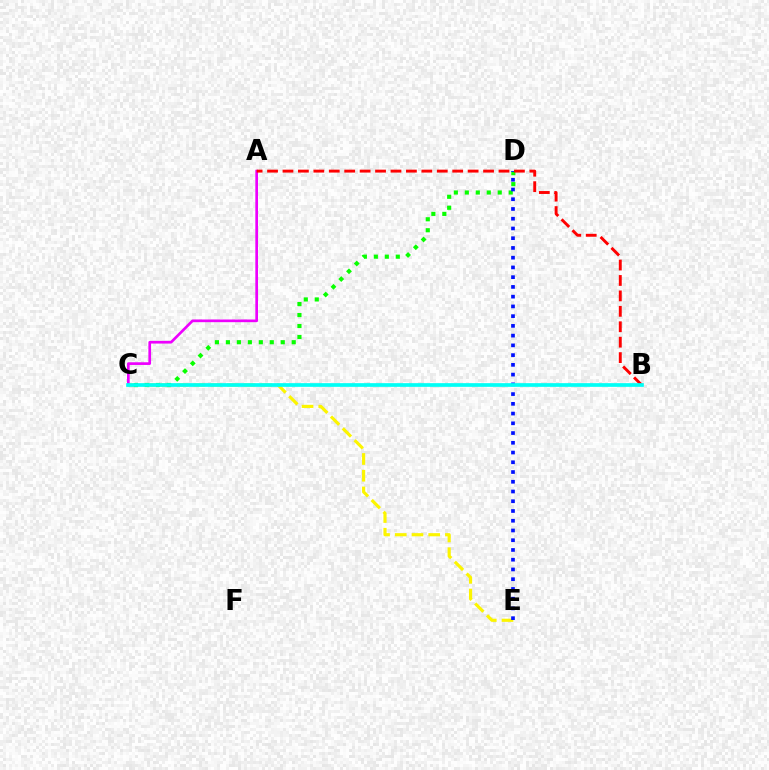{('C', 'E'): [{'color': '#fcf500', 'line_style': 'dashed', 'thickness': 2.27}], ('C', 'D'): [{'color': '#08ff00', 'line_style': 'dotted', 'thickness': 2.98}], ('A', 'C'): [{'color': '#ee00ff', 'line_style': 'solid', 'thickness': 1.93}], ('D', 'E'): [{'color': '#0010ff', 'line_style': 'dotted', 'thickness': 2.65}], ('A', 'B'): [{'color': '#ff0000', 'line_style': 'dashed', 'thickness': 2.1}], ('B', 'C'): [{'color': '#00fff6', 'line_style': 'solid', 'thickness': 2.65}]}